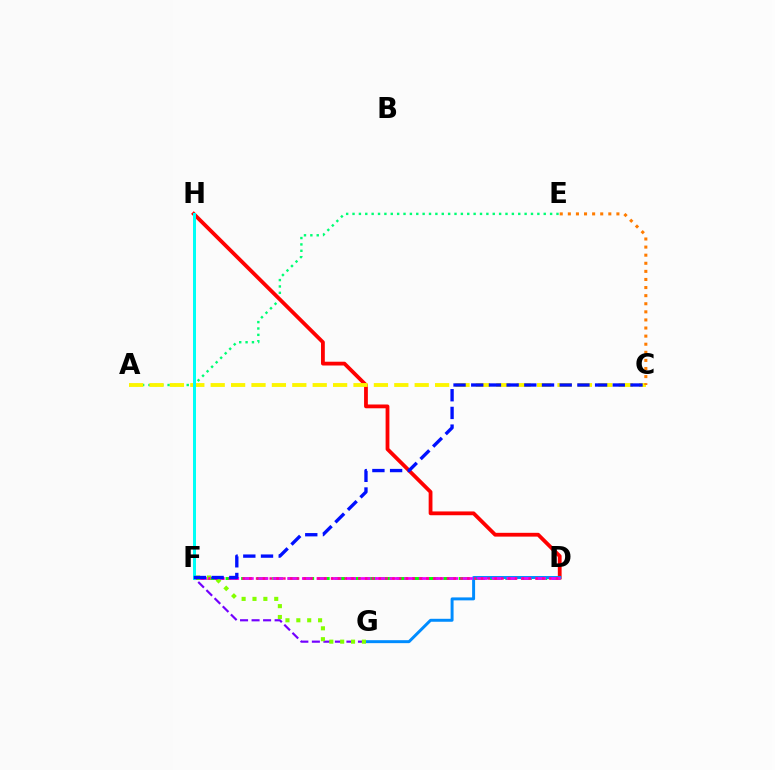{('A', 'E'): [{'color': '#00ff74', 'line_style': 'dotted', 'thickness': 1.73}], ('D', 'F'): [{'color': '#08ff00', 'line_style': 'dashed', 'thickness': 2.11}, {'color': '#ee00ff', 'line_style': 'dashed', 'thickness': 1.98}, {'color': '#ff0094', 'line_style': 'dotted', 'thickness': 1.85}], ('F', 'G'): [{'color': '#7200ff', 'line_style': 'dashed', 'thickness': 1.56}, {'color': '#84ff00', 'line_style': 'dotted', 'thickness': 2.95}], ('D', 'H'): [{'color': '#ff0000', 'line_style': 'solid', 'thickness': 2.73}], ('D', 'G'): [{'color': '#008cff', 'line_style': 'solid', 'thickness': 2.13}], ('A', 'C'): [{'color': '#fcf500', 'line_style': 'dashed', 'thickness': 2.77}], ('F', 'H'): [{'color': '#00fff6', 'line_style': 'solid', 'thickness': 2.15}], ('C', 'E'): [{'color': '#ff7c00', 'line_style': 'dotted', 'thickness': 2.2}], ('C', 'F'): [{'color': '#0010ff', 'line_style': 'dashed', 'thickness': 2.4}]}